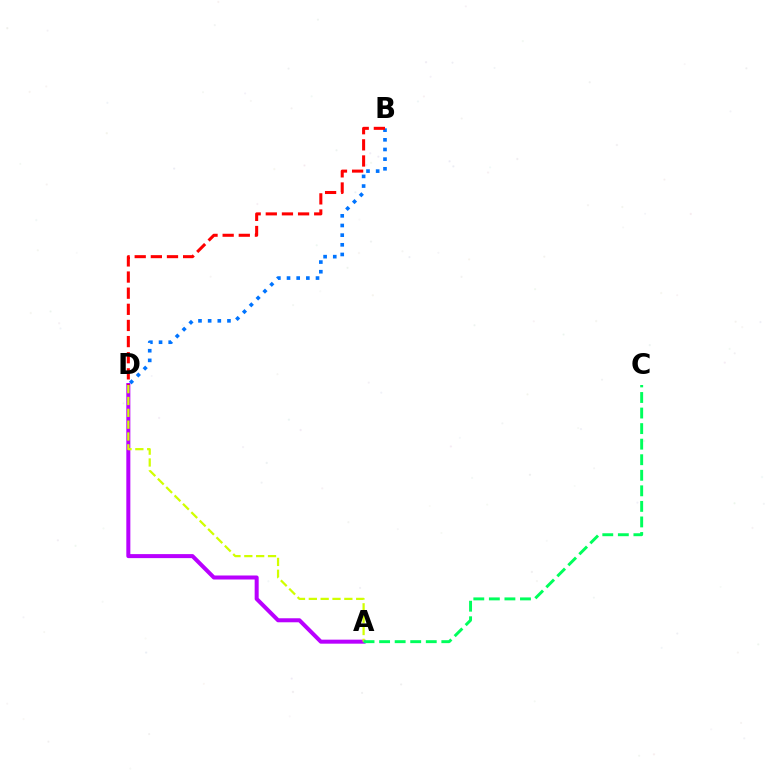{('A', 'D'): [{'color': '#b900ff', 'line_style': 'solid', 'thickness': 2.89}, {'color': '#d1ff00', 'line_style': 'dashed', 'thickness': 1.61}], ('B', 'D'): [{'color': '#0074ff', 'line_style': 'dotted', 'thickness': 2.62}, {'color': '#ff0000', 'line_style': 'dashed', 'thickness': 2.19}], ('A', 'C'): [{'color': '#00ff5c', 'line_style': 'dashed', 'thickness': 2.11}]}